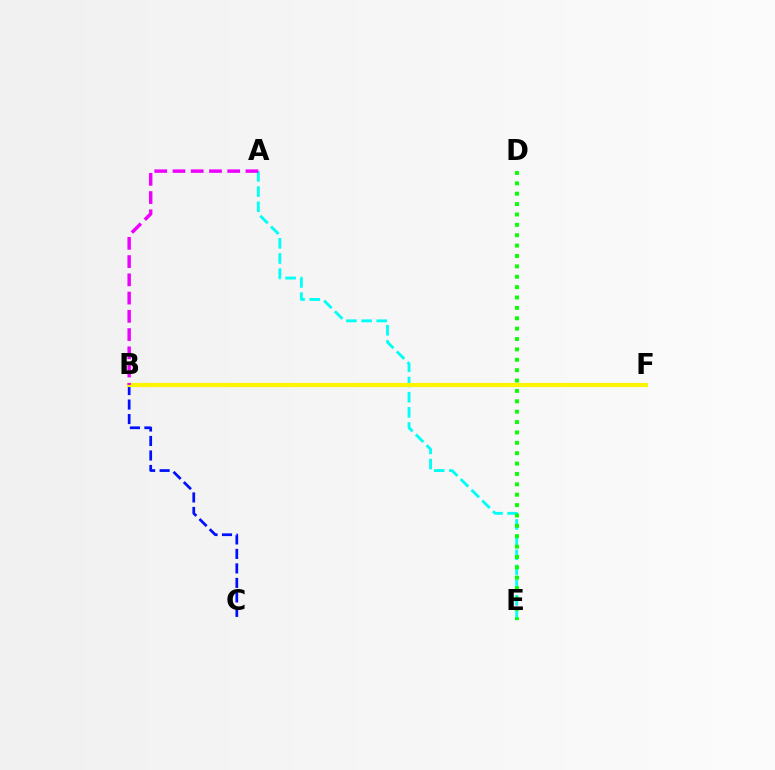{('A', 'E'): [{'color': '#00fff6', 'line_style': 'dashed', 'thickness': 2.06}], ('B', 'C'): [{'color': '#0010ff', 'line_style': 'dashed', 'thickness': 1.97}], ('D', 'E'): [{'color': '#08ff00', 'line_style': 'dotted', 'thickness': 2.82}], ('B', 'F'): [{'color': '#ff0000', 'line_style': 'dashed', 'thickness': 2.55}, {'color': '#fcf500', 'line_style': 'solid', 'thickness': 2.99}], ('A', 'B'): [{'color': '#ee00ff', 'line_style': 'dashed', 'thickness': 2.48}]}